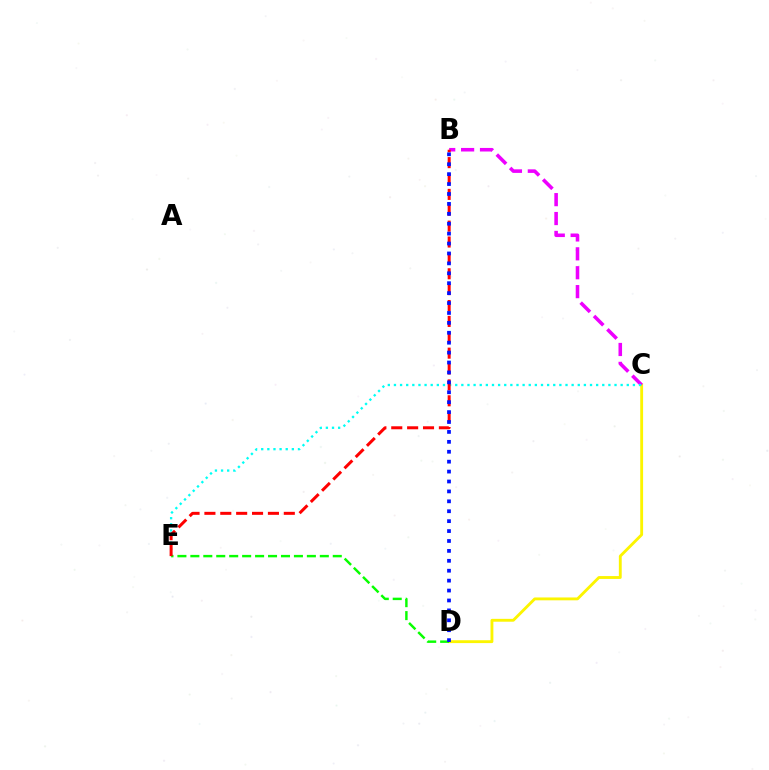{('C', 'D'): [{'color': '#fcf500', 'line_style': 'solid', 'thickness': 2.06}], ('B', 'C'): [{'color': '#ee00ff', 'line_style': 'dashed', 'thickness': 2.57}], ('C', 'E'): [{'color': '#00fff6', 'line_style': 'dotted', 'thickness': 1.66}], ('D', 'E'): [{'color': '#08ff00', 'line_style': 'dashed', 'thickness': 1.76}], ('B', 'E'): [{'color': '#ff0000', 'line_style': 'dashed', 'thickness': 2.16}], ('B', 'D'): [{'color': '#0010ff', 'line_style': 'dotted', 'thickness': 2.69}]}